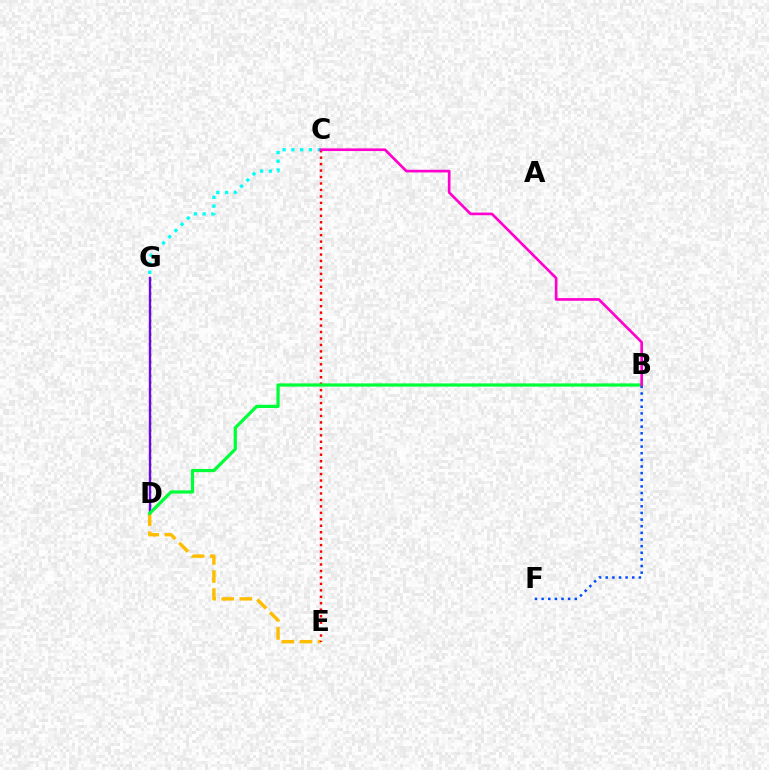{('D', 'G'): [{'color': '#84ff00', 'line_style': 'dotted', 'thickness': 1.86}, {'color': '#7200ff', 'line_style': 'solid', 'thickness': 1.71}], ('C', 'G'): [{'color': '#00fff6', 'line_style': 'dotted', 'thickness': 2.38}], ('D', 'E'): [{'color': '#ffbd00', 'line_style': 'dashed', 'thickness': 2.46}], ('C', 'E'): [{'color': '#ff0000', 'line_style': 'dotted', 'thickness': 1.75}], ('B', 'D'): [{'color': '#00ff39', 'line_style': 'solid', 'thickness': 2.31}], ('B', 'F'): [{'color': '#004bff', 'line_style': 'dotted', 'thickness': 1.8}], ('B', 'C'): [{'color': '#ff00cf', 'line_style': 'solid', 'thickness': 1.92}]}